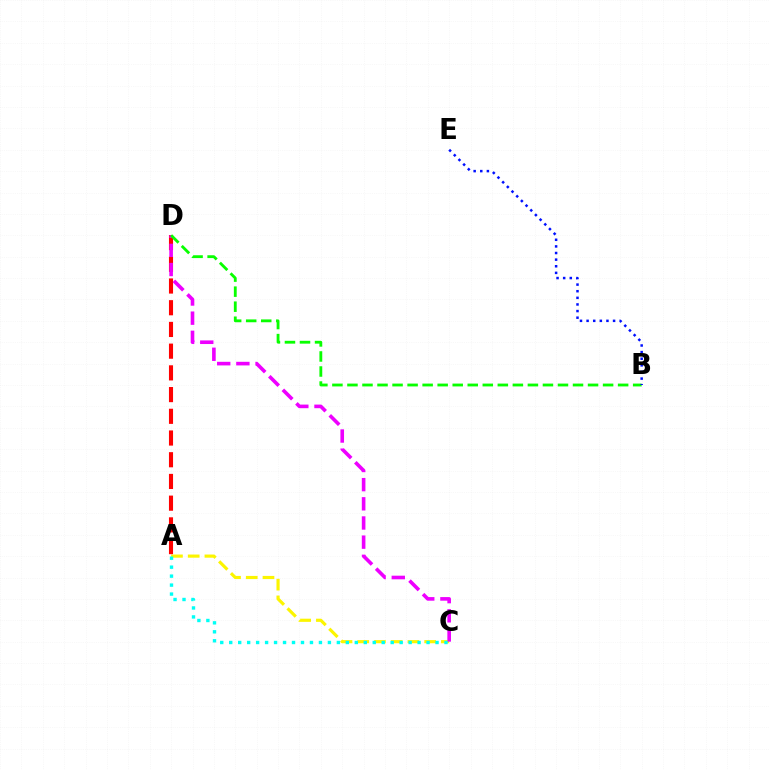{('A', 'C'): [{'color': '#fcf500', 'line_style': 'dashed', 'thickness': 2.27}, {'color': '#00fff6', 'line_style': 'dotted', 'thickness': 2.44}], ('A', 'D'): [{'color': '#ff0000', 'line_style': 'dashed', 'thickness': 2.95}], ('C', 'D'): [{'color': '#ee00ff', 'line_style': 'dashed', 'thickness': 2.6}], ('B', 'D'): [{'color': '#08ff00', 'line_style': 'dashed', 'thickness': 2.04}], ('B', 'E'): [{'color': '#0010ff', 'line_style': 'dotted', 'thickness': 1.8}]}